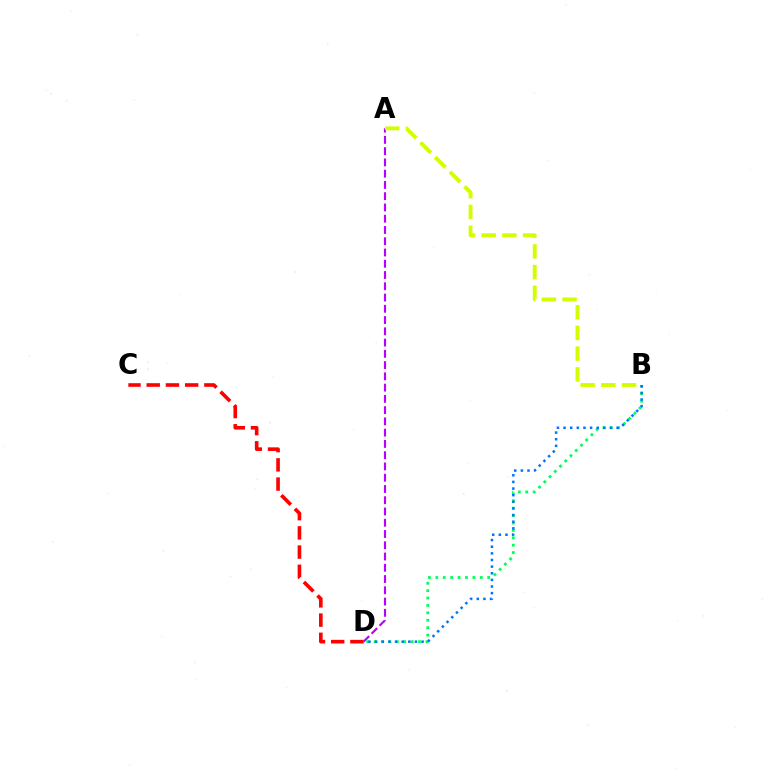{('A', 'D'): [{'color': '#b900ff', 'line_style': 'dashed', 'thickness': 1.53}], ('B', 'D'): [{'color': '#00ff5c', 'line_style': 'dotted', 'thickness': 2.01}, {'color': '#0074ff', 'line_style': 'dotted', 'thickness': 1.8}], ('A', 'B'): [{'color': '#d1ff00', 'line_style': 'dashed', 'thickness': 2.82}], ('C', 'D'): [{'color': '#ff0000', 'line_style': 'dashed', 'thickness': 2.61}]}